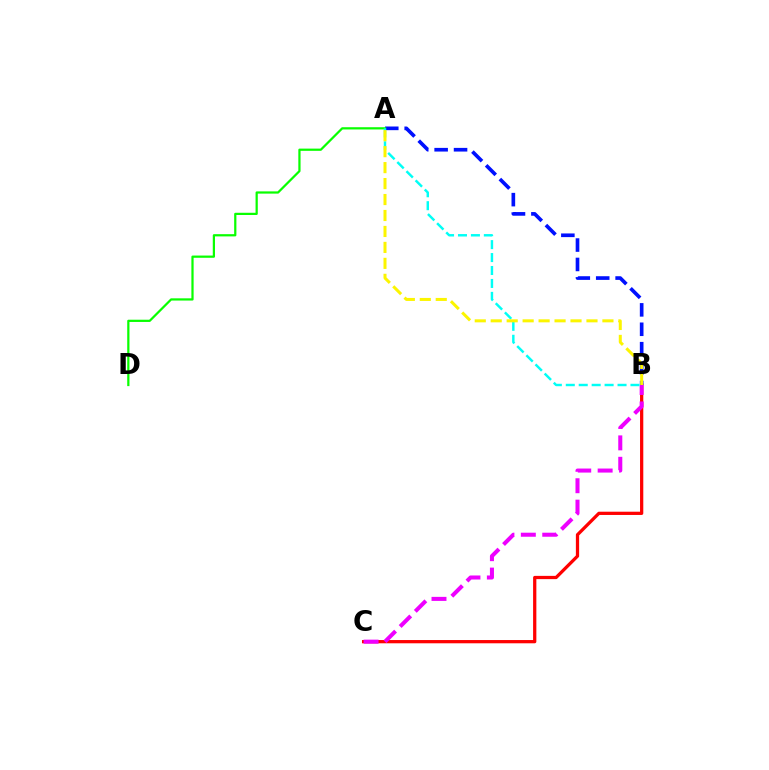{('B', 'C'): [{'color': '#ff0000', 'line_style': 'solid', 'thickness': 2.34}, {'color': '#ee00ff', 'line_style': 'dashed', 'thickness': 2.91}], ('A', 'B'): [{'color': '#0010ff', 'line_style': 'dashed', 'thickness': 2.64}, {'color': '#00fff6', 'line_style': 'dashed', 'thickness': 1.76}, {'color': '#fcf500', 'line_style': 'dashed', 'thickness': 2.17}], ('A', 'D'): [{'color': '#08ff00', 'line_style': 'solid', 'thickness': 1.61}]}